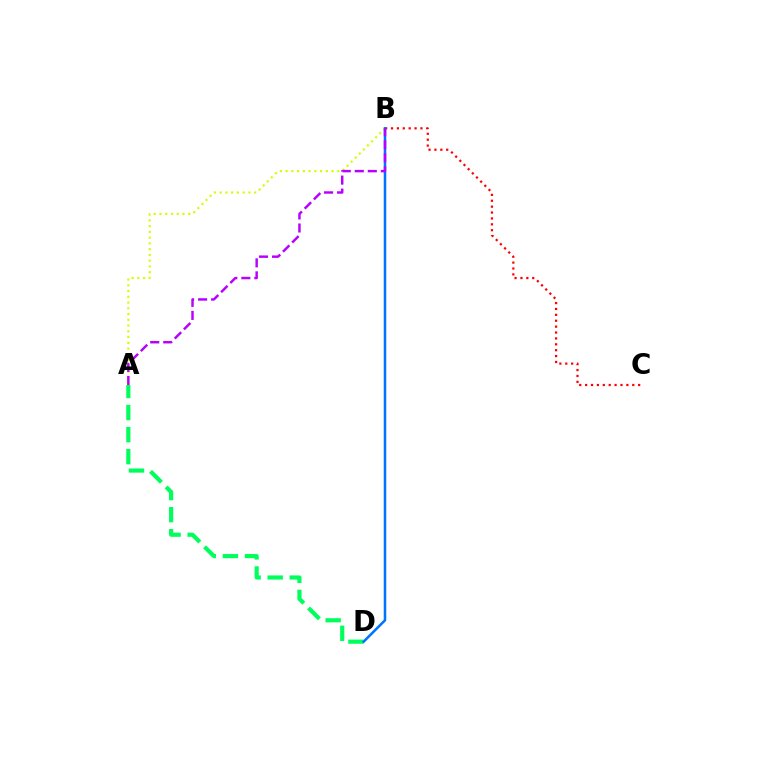{('A', 'D'): [{'color': '#00ff5c', 'line_style': 'dashed', 'thickness': 3.0}], ('B', 'C'): [{'color': '#ff0000', 'line_style': 'dotted', 'thickness': 1.6}], ('A', 'B'): [{'color': '#d1ff00', 'line_style': 'dotted', 'thickness': 1.56}, {'color': '#b900ff', 'line_style': 'dashed', 'thickness': 1.77}], ('B', 'D'): [{'color': '#0074ff', 'line_style': 'solid', 'thickness': 1.83}]}